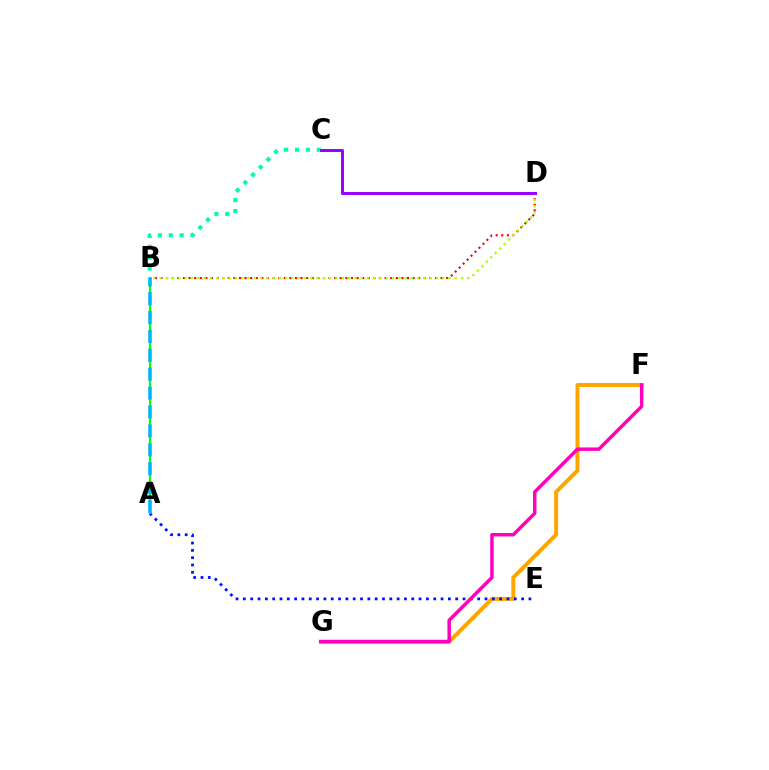{('B', 'D'): [{'color': '#ff0000', 'line_style': 'dotted', 'thickness': 1.52}, {'color': '#b3ff00', 'line_style': 'dotted', 'thickness': 1.71}], ('B', 'C'): [{'color': '#00ff9d', 'line_style': 'dotted', 'thickness': 2.96}], ('F', 'G'): [{'color': '#ffa500', 'line_style': 'solid', 'thickness': 2.86}, {'color': '#ff00bd', 'line_style': 'solid', 'thickness': 2.49}], ('C', 'D'): [{'color': '#9b00ff', 'line_style': 'solid', 'thickness': 2.17}], ('A', 'E'): [{'color': '#0010ff', 'line_style': 'dotted', 'thickness': 1.99}], ('A', 'B'): [{'color': '#08ff00', 'line_style': 'solid', 'thickness': 1.52}, {'color': '#00b5ff', 'line_style': 'dashed', 'thickness': 2.56}]}